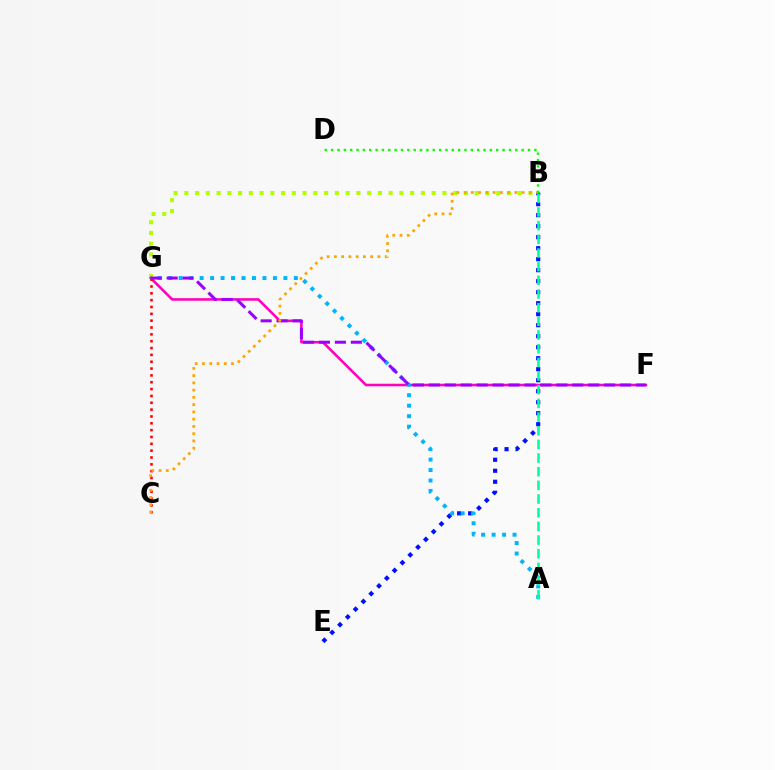{('B', 'E'): [{'color': '#0010ff', 'line_style': 'dotted', 'thickness': 2.99}], ('B', 'G'): [{'color': '#b3ff00', 'line_style': 'dotted', 'thickness': 2.92}], ('F', 'G'): [{'color': '#ff00bd', 'line_style': 'solid', 'thickness': 1.85}, {'color': '#9b00ff', 'line_style': 'dashed', 'thickness': 2.17}], ('C', 'G'): [{'color': '#ff0000', 'line_style': 'dotted', 'thickness': 1.86}], ('A', 'G'): [{'color': '#00b5ff', 'line_style': 'dotted', 'thickness': 2.84}], ('B', 'C'): [{'color': '#ffa500', 'line_style': 'dotted', 'thickness': 1.97}], ('B', 'D'): [{'color': '#08ff00', 'line_style': 'dotted', 'thickness': 1.73}], ('A', 'B'): [{'color': '#00ff9d', 'line_style': 'dashed', 'thickness': 1.86}]}